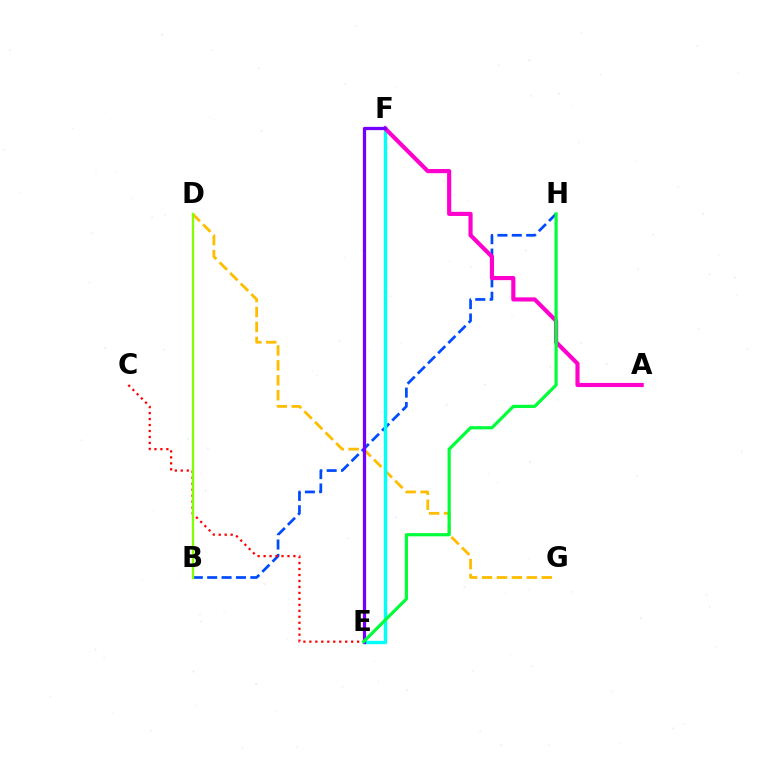{('B', 'H'): [{'color': '#004bff', 'line_style': 'dashed', 'thickness': 1.95}], ('D', 'G'): [{'color': '#ffbd00', 'line_style': 'dashed', 'thickness': 2.03}], ('E', 'F'): [{'color': '#00fff6', 'line_style': 'solid', 'thickness': 2.44}, {'color': '#7200ff', 'line_style': 'solid', 'thickness': 2.35}], ('C', 'E'): [{'color': '#ff0000', 'line_style': 'dotted', 'thickness': 1.62}], ('A', 'F'): [{'color': '#ff00cf', 'line_style': 'solid', 'thickness': 2.98}], ('E', 'H'): [{'color': '#00ff39', 'line_style': 'solid', 'thickness': 2.29}], ('B', 'D'): [{'color': '#84ff00', 'line_style': 'solid', 'thickness': 1.66}]}